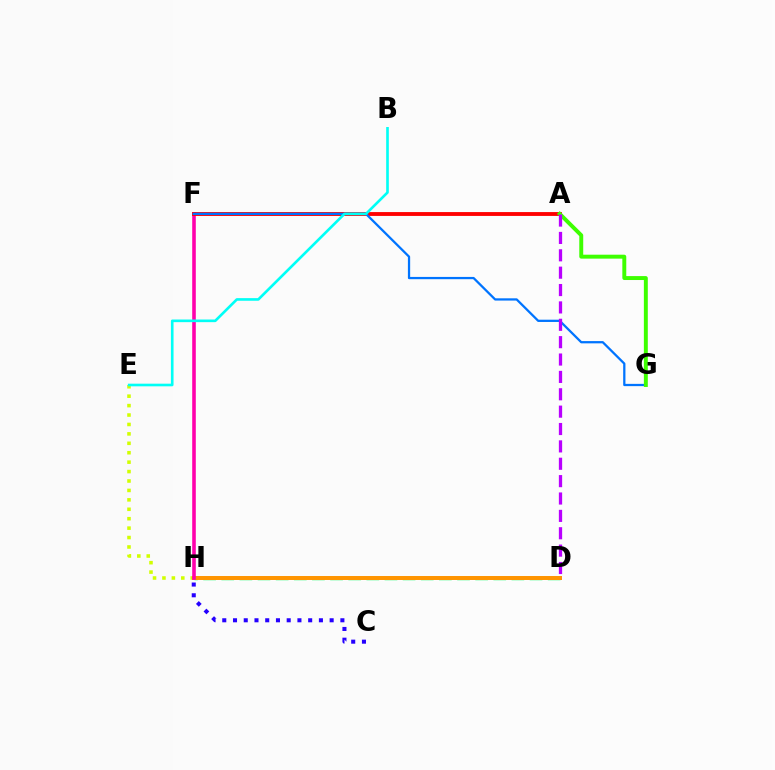{('E', 'H'): [{'color': '#d1ff00', 'line_style': 'dotted', 'thickness': 2.56}], ('D', 'H'): [{'color': '#00ff5c', 'line_style': 'dashed', 'thickness': 2.46}, {'color': '#ff9400', 'line_style': 'solid', 'thickness': 2.86}], ('C', 'H'): [{'color': '#2500ff', 'line_style': 'dotted', 'thickness': 2.92}], ('F', 'H'): [{'color': '#ff00ac', 'line_style': 'solid', 'thickness': 2.58}], ('A', 'F'): [{'color': '#ff0000', 'line_style': 'solid', 'thickness': 2.77}], ('F', 'G'): [{'color': '#0074ff', 'line_style': 'solid', 'thickness': 1.63}], ('A', 'G'): [{'color': '#3dff00', 'line_style': 'solid', 'thickness': 2.83}], ('A', 'D'): [{'color': '#b900ff', 'line_style': 'dashed', 'thickness': 2.36}], ('B', 'E'): [{'color': '#00fff6', 'line_style': 'solid', 'thickness': 1.9}]}